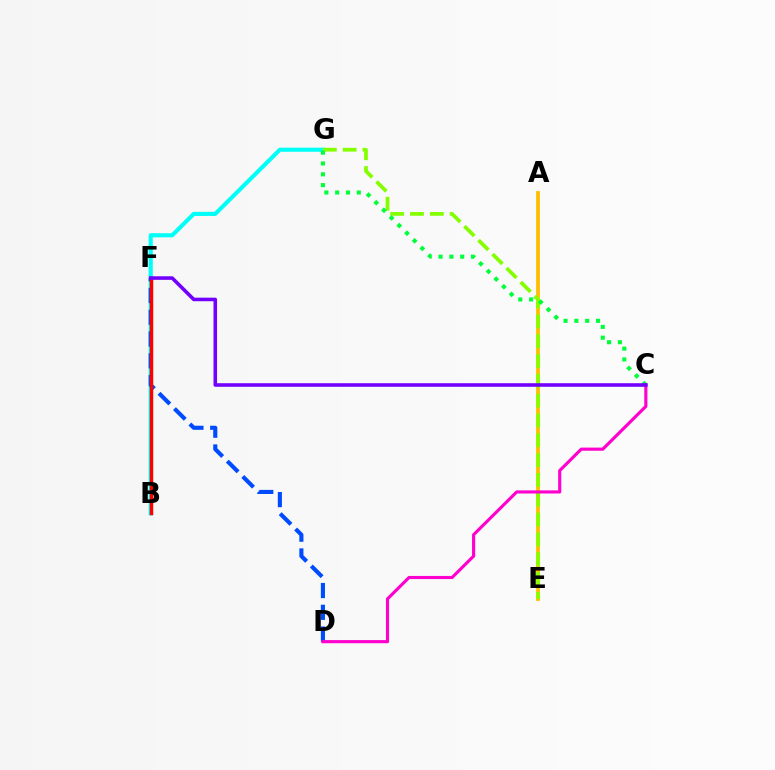{('A', 'E'): [{'color': '#ffbd00', 'line_style': 'solid', 'thickness': 2.72}], ('B', 'G'): [{'color': '#00fff6', 'line_style': 'solid', 'thickness': 2.96}], ('E', 'G'): [{'color': '#84ff00', 'line_style': 'dashed', 'thickness': 2.69}], ('D', 'F'): [{'color': '#004bff', 'line_style': 'dashed', 'thickness': 2.96}], ('C', 'G'): [{'color': '#00ff39', 'line_style': 'dotted', 'thickness': 2.94}], ('C', 'D'): [{'color': '#ff00cf', 'line_style': 'solid', 'thickness': 2.26}], ('B', 'F'): [{'color': '#ff0000', 'line_style': 'solid', 'thickness': 2.48}], ('C', 'F'): [{'color': '#7200ff', 'line_style': 'solid', 'thickness': 2.57}]}